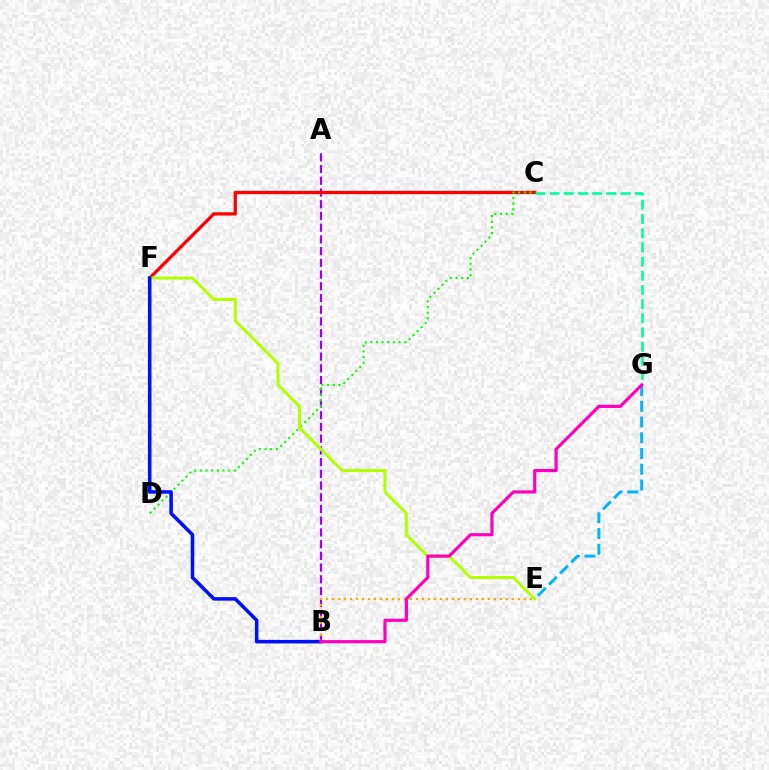{('A', 'B'): [{'color': '#9b00ff', 'line_style': 'dashed', 'thickness': 1.59}], ('C', 'F'): [{'color': '#ff0000', 'line_style': 'solid', 'thickness': 2.36}], ('C', 'D'): [{'color': '#08ff00', 'line_style': 'dotted', 'thickness': 1.54}], ('E', 'G'): [{'color': '#00b5ff', 'line_style': 'dashed', 'thickness': 2.14}], ('E', 'F'): [{'color': '#b3ff00', 'line_style': 'solid', 'thickness': 2.14}], ('B', 'F'): [{'color': '#0010ff', 'line_style': 'solid', 'thickness': 2.55}], ('C', 'G'): [{'color': '#00ff9d', 'line_style': 'dashed', 'thickness': 1.93}], ('B', 'E'): [{'color': '#ffa500', 'line_style': 'dotted', 'thickness': 1.63}], ('B', 'G'): [{'color': '#ff00bd', 'line_style': 'solid', 'thickness': 2.28}]}